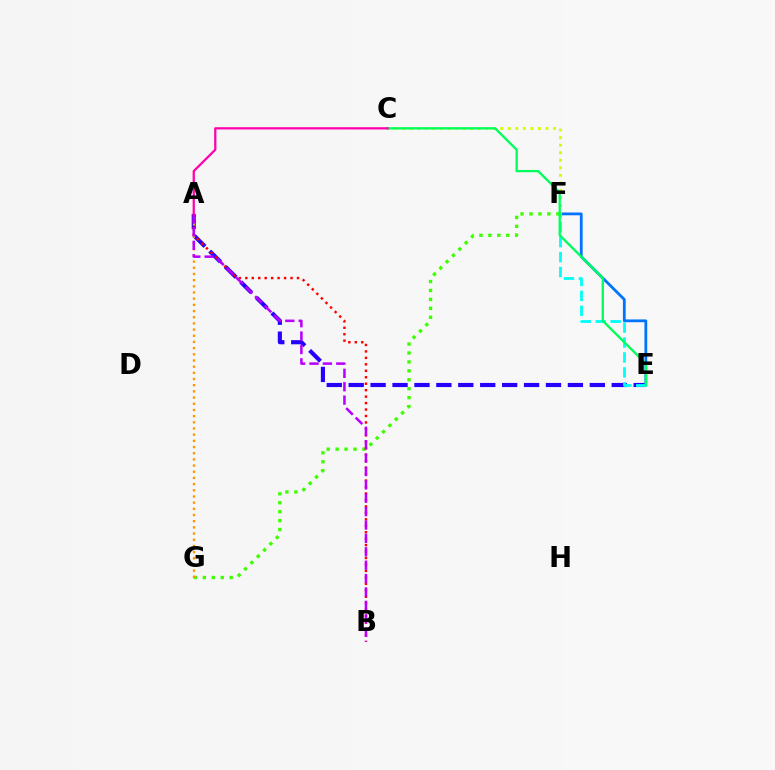{('A', 'E'): [{'color': '#2500ff', 'line_style': 'dashed', 'thickness': 2.98}], ('E', 'F'): [{'color': '#0074ff', 'line_style': 'solid', 'thickness': 2.0}, {'color': '#00fff6', 'line_style': 'dashed', 'thickness': 2.03}], ('C', 'F'): [{'color': '#d1ff00', 'line_style': 'dotted', 'thickness': 2.05}], ('F', 'G'): [{'color': '#3dff00', 'line_style': 'dotted', 'thickness': 2.43}], ('A', 'B'): [{'color': '#ff0000', 'line_style': 'dotted', 'thickness': 1.75}, {'color': '#b900ff', 'line_style': 'dashed', 'thickness': 1.82}], ('A', 'G'): [{'color': '#ff9400', 'line_style': 'dotted', 'thickness': 1.68}], ('C', 'E'): [{'color': '#00ff5c', 'line_style': 'solid', 'thickness': 1.68}], ('A', 'C'): [{'color': '#ff00ac', 'line_style': 'solid', 'thickness': 1.62}]}